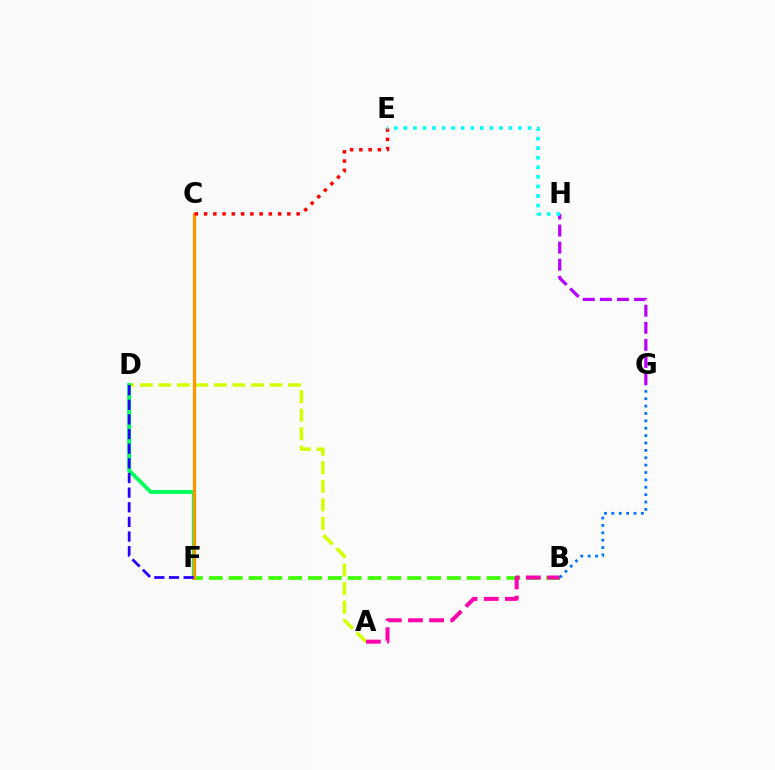{('B', 'F'): [{'color': '#3dff00', 'line_style': 'dashed', 'thickness': 2.7}], ('A', 'D'): [{'color': '#d1ff00', 'line_style': 'dashed', 'thickness': 2.52}], ('G', 'H'): [{'color': '#b900ff', 'line_style': 'dashed', 'thickness': 2.32}], ('D', 'F'): [{'color': '#00ff5c', 'line_style': 'solid', 'thickness': 2.81}, {'color': '#2500ff', 'line_style': 'dashed', 'thickness': 1.99}], ('C', 'F'): [{'color': '#ff9400', 'line_style': 'solid', 'thickness': 2.33}], ('A', 'B'): [{'color': '#ff00ac', 'line_style': 'dashed', 'thickness': 2.87}], ('B', 'G'): [{'color': '#0074ff', 'line_style': 'dotted', 'thickness': 2.01}], ('C', 'E'): [{'color': '#ff0000', 'line_style': 'dotted', 'thickness': 2.51}], ('E', 'H'): [{'color': '#00fff6', 'line_style': 'dotted', 'thickness': 2.6}]}